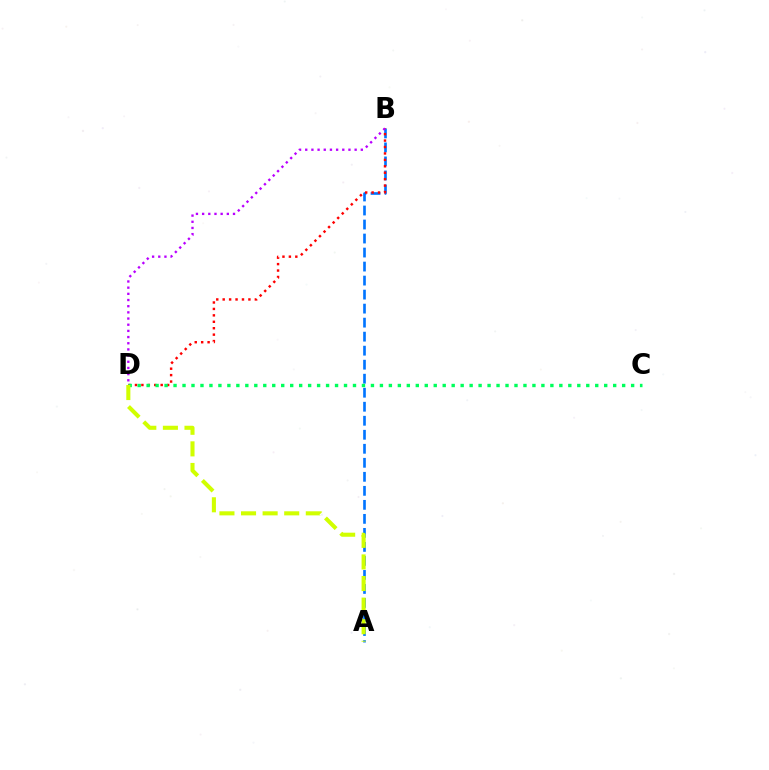{('A', 'B'): [{'color': '#0074ff', 'line_style': 'dashed', 'thickness': 1.9}], ('B', 'D'): [{'color': '#ff0000', 'line_style': 'dotted', 'thickness': 1.75}, {'color': '#b900ff', 'line_style': 'dotted', 'thickness': 1.68}], ('C', 'D'): [{'color': '#00ff5c', 'line_style': 'dotted', 'thickness': 2.44}], ('A', 'D'): [{'color': '#d1ff00', 'line_style': 'dashed', 'thickness': 2.93}]}